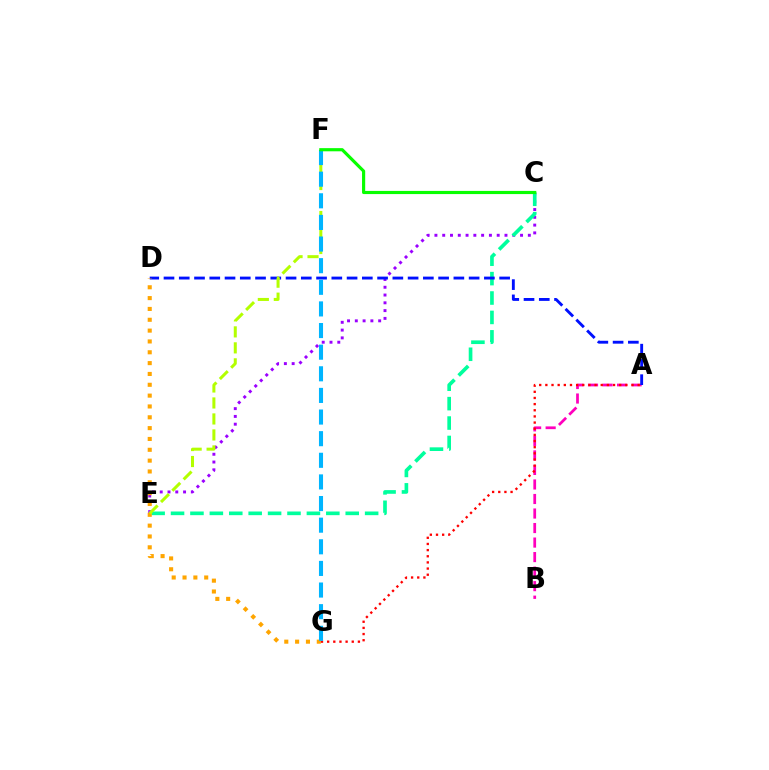{('C', 'E'): [{'color': '#9b00ff', 'line_style': 'dotted', 'thickness': 2.11}, {'color': '#00ff9d', 'line_style': 'dashed', 'thickness': 2.64}], ('A', 'B'): [{'color': '#ff00bd', 'line_style': 'dashed', 'thickness': 1.97}], ('A', 'D'): [{'color': '#0010ff', 'line_style': 'dashed', 'thickness': 2.07}], ('D', 'G'): [{'color': '#ffa500', 'line_style': 'dotted', 'thickness': 2.94}], ('E', 'F'): [{'color': '#b3ff00', 'line_style': 'dashed', 'thickness': 2.17}], ('A', 'G'): [{'color': '#ff0000', 'line_style': 'dotted', 'thickness': 1.67}], ('F', 'G'): [{'color': '#00b5ff', 'line_style': 'dashed', 'thickness': 2.94}], ('C', 'F'): [{'color': '#08ff00', 'line_style': 'solid', 'thickness': 2.28}]}